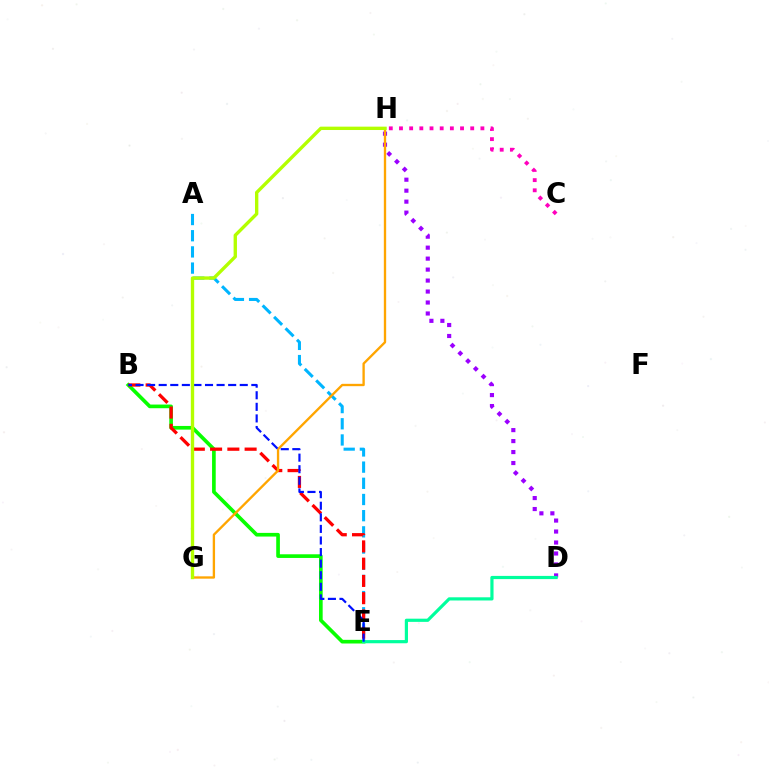{('D', 'H'): [{'color': '#9b00ff', 'line_style': 'dotted', 'thickness': 2.98}], ('B', 'E'): [{'color': '#08ff00', 'line_style': 'solid', 'thickness': 2.64}, {'color': '#ff0000', 'line_style': 'dashed', 'thickness': 2.35}, {'color': '#0010ff', 'line_style': 'dashed', 'thickness': 1.57}], ('A', 'E'): [{'color': '#00b5ff', 'line_style': 'dashed', 'thickness': 2.2}], ('G', 'H'): [{'color': '#ffa500', 'line_style': 'solid', 'thickness': 1.68}, {'color': '#b3ff00', 'line_style': 'solid', 'thickness': 2.42}], ('D', 'E'): [{'color': '#00ff9d', 'line_style': 'solid', 'thickness': 2.29}], ('C', 'H'): [{'color': '#ff00bd', 'line_style': 'dotted', 'thickness': 2.76}]}